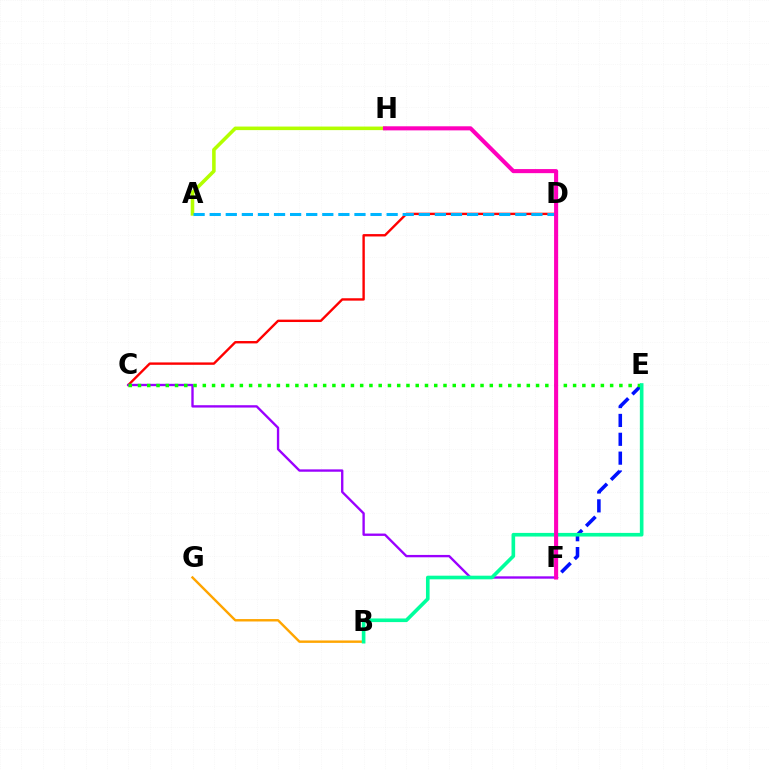{('C', 'D'): [{'color': '#ff0000', 'line_style': 'solid', 'thickness': 1.72}], ('B', 'G'): [{'color': '#ffa500', 'line_style': 'solid', 'thickness': 1.73}], ('C', 'F'): [{'color': '#9b00ff', 'line_style': 'solid', 'thickness': 1.69}], ('E', 'F'): [{'color': '#0010ff', 'line_style': 'dashed', 'thickness': 2.56}], ('C', 'E'): [{'color': '#08ff00', 'line_style': 'dotted', 'thickness': 2.52}], ('A', 'H'): [{'color': '#b3ff00', 'line_style': 'solid', 'thickness': 2.56}], ('B', 'E'): [{'color': '#00ff9d', 'line_style': 'solid', 'thickness': 2.61}], ('A', 'D'): [{'color': '#00b5ff', 'line_style': 'dashed', 'thickness': 2.19}], ('F', 'H'): [{'color': '#ff00bd', 'line_style': 'solid', 'thickness': 2.94}]}